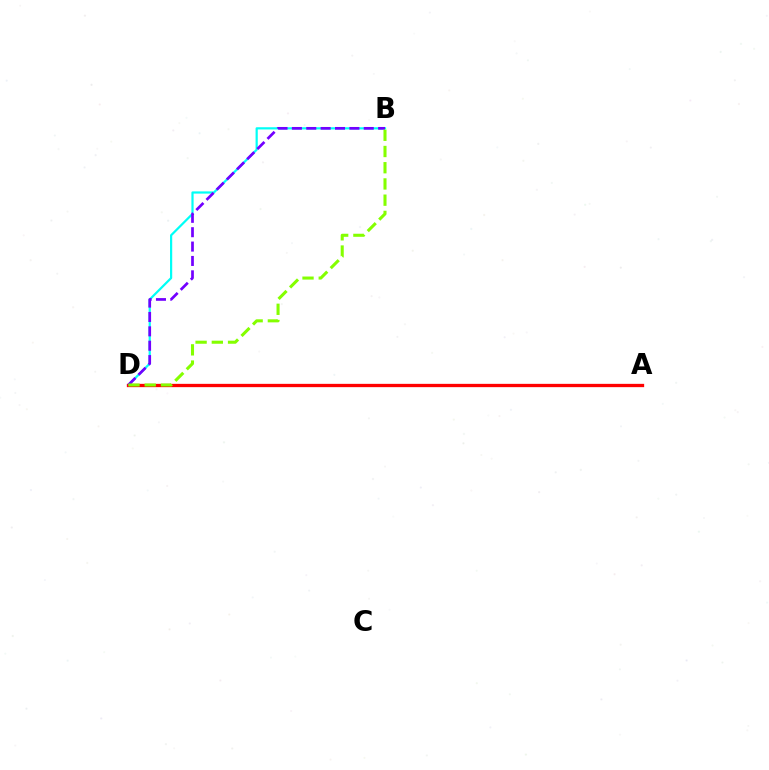{('B', 'D'): [{'color': '#00fff6', 'line_style': 'solid', 'thickness': 1.59}, {'color': '#7200ff', 'line_style': 'dashed', 'thickness': 1.95}, {'color': '#84ff00', 'line_style': 'dashed', 'thickness': 2.2}], ('A', 'D'): [{'color': '#ff0000', 'line_style': 'solid', 'thickness': 2.38}]}